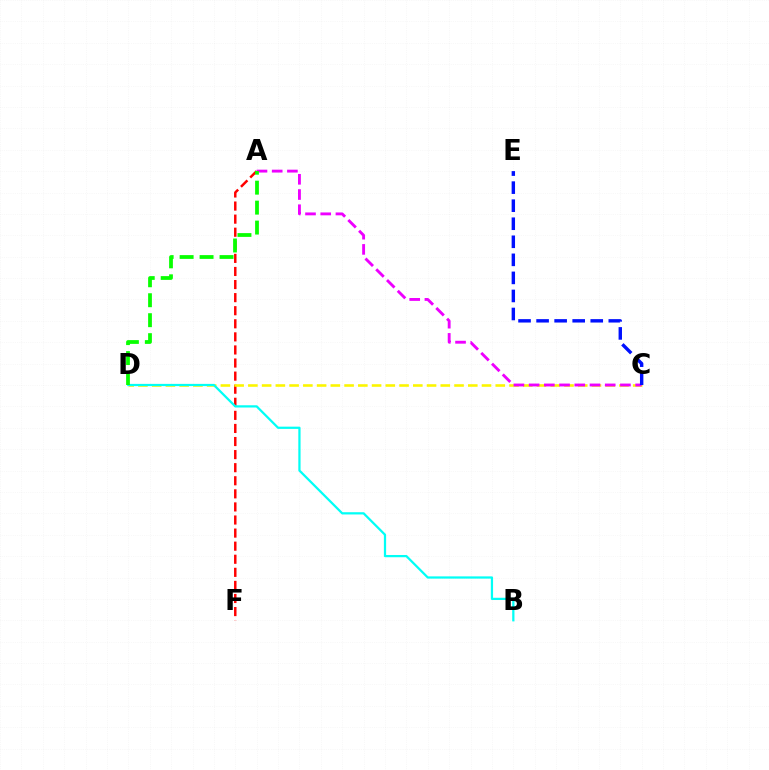{('A', 'F'): [{'color': '#ff0000', 'line_style': 'dashed', 'thickness': 1.78}], ('C', 'D'): [{'color': '#fcf500', 'line_style': 'dashed', 'thickness': 1.87}], ('B', 'D'): [{'color': '#00fff6', 'line_style': 'solid', 'thickness': 1.62}], ('A', 'C'): [{'color': '#ee00ff', 'line_style': 'dashed', 'thickness': 2.07}], ('C', 'E'): [{'color': '#0010ff', 'line_style': 'dashed', 'thickness': 2.45}], ('A', 'D'): [{'color': '#08ff00', 'line_style': 'dashed', 'thickness': 2.71}]}